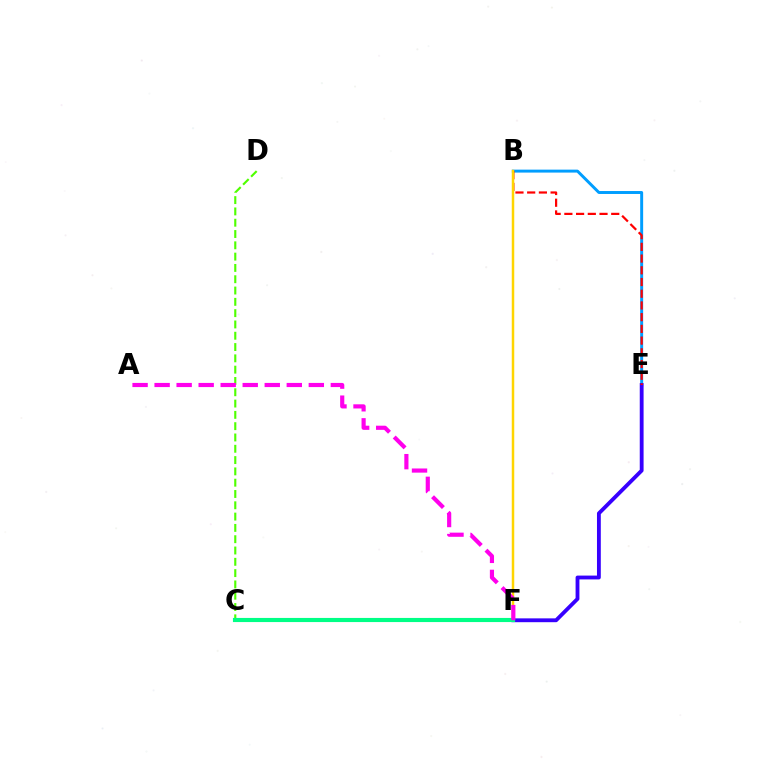{('C', 'D'): [{'color': '#4fff00', 'line_style': 'dashed', 'thickness': 1.54}], ('B', 'E'): [{'color': '#009eff', 'line_style': 'solid', 'thickness': 2.12}, {'color': '#ff0000', 'line_style': 'dashed', 'thickness': 1.59}], ('E', 'F'): [{'color': '#3700ff', 'line_style': 'solid', 'thickness': 2.76}], ('B', 'F'): [{'color': '#ffd500', 'line_style': 'solid', 'thickness': 1.79}], ('C', 'F'): [{'color': '#00ff86', 'line_style': 'solid', 'thickness': 2.97}], ('A', 'F'): [{'color': '#ff00ed', 'line_style': 'dashed', 'thickness': 2.99}]}